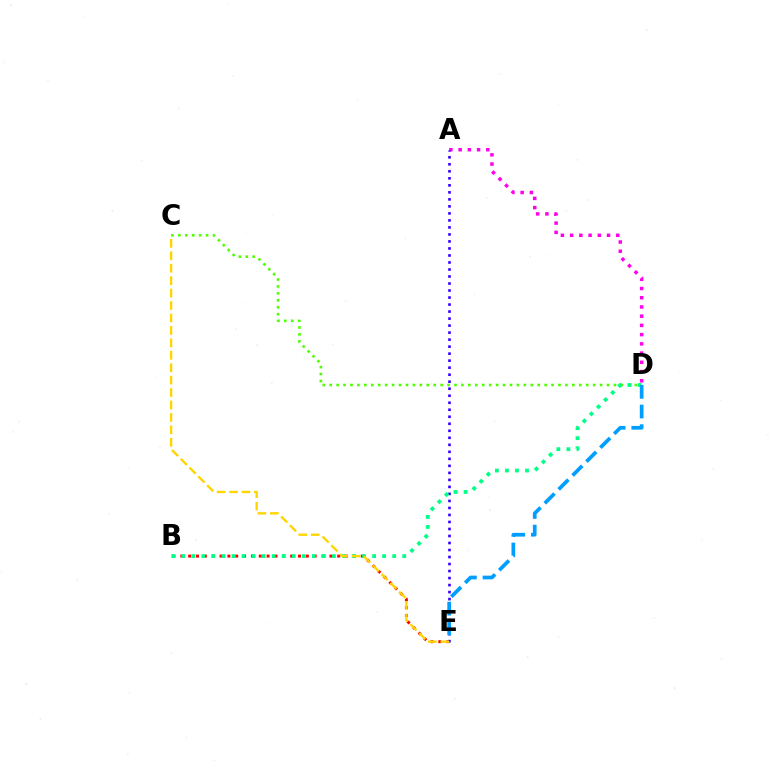{('B', 'E'): [{'color': '#ff0000', 'line_style': 'dotted', 'thickness': 2.13}], ('C', 'D'): [{'color': '#4fff00', 'line_style': 'dotted', 'thickness': 1.88}], ('A', 'D'): [{'color': '#ff00ed', 'line_style': 'dotted', 'thickness': 2.51}], ('A', 'E'): [{'color': '#3700ff', 'line_style': 'dotted', 'thickness': 1.91}], ('B', 'D'): [{'color': '#00ff86', 'line_style': 'dotted', 'thickness': 2.73}], ('D', 'E'): [{'color': '#009eff', 'line_style': 'dashed', 'thickness': 2.67}], ('C', 'E'): [{'color': '#ffd500', 'line_style': 'dashed', 'thickness': 1.69}]}